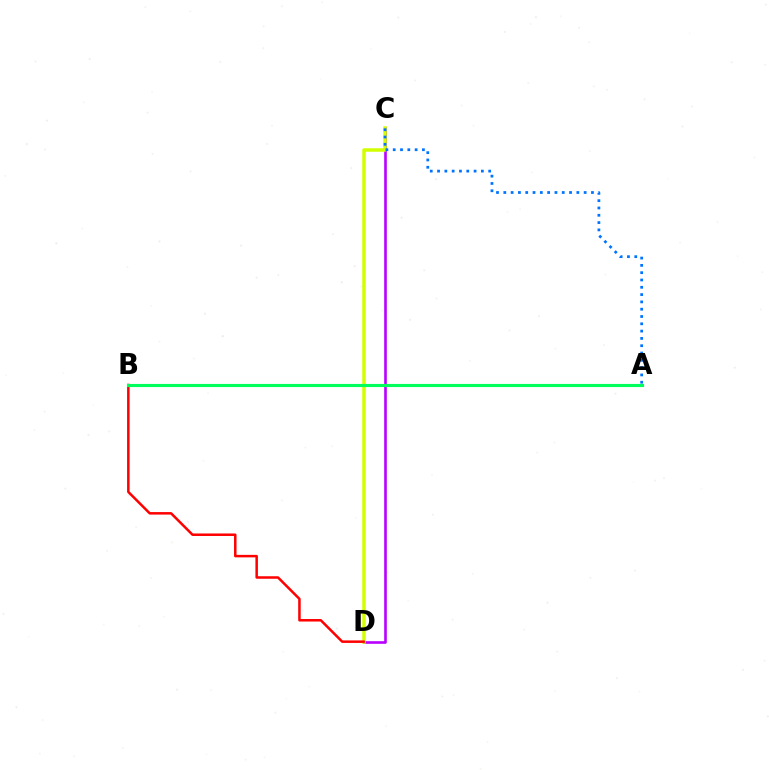{('C', 'D'): [{'color': '#b900ff', 'line_style': 'solid', 'thickness': 1.88}, {'color': '#d1ff00', 'line_style': 'solid', 'thickness': 2.52}], ('B', 'D'): [{'color': '#ff0000', 'line_style': 'solid', 'thickness': 1.8}], ('A', 'B'): [{'color': '#00ff5c', 'line_style': 'solid', 'thickness': 2.26}], ('A', 'C'): [{'color': '#0074ff', 'line_style': 'dotted', 'thickness': 1.98}]}